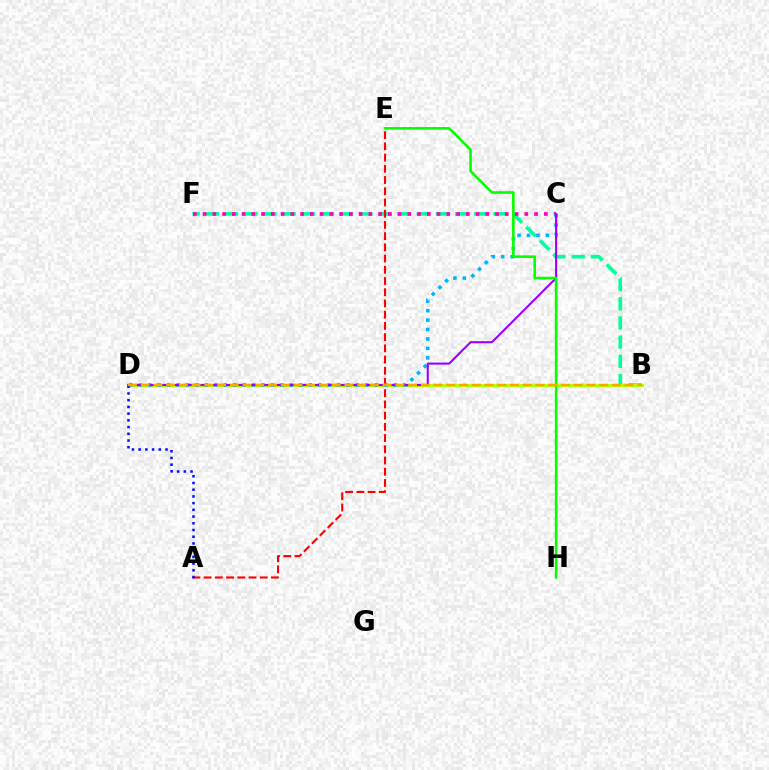{('B', 'F'): [{'color': '#00ff9d', 'line_style': 'dashed', 'thickness': 2.61}], ('B', 'D'): [{'color': '#b3ff00', 'line_style': 'solid', 'thickness': 2.37}, {'color': '#ffa500', 'line_style': 'dashed', 'thickness': 1.73}], ('C', 'F'): [{'color': '#ff00bd', 'line_style': 'dotted', 'thickness': 2.65}], ('A', 'E'): [{'color': '#ff0000', 'line_style': 'dashed', 'thickness': 1.52}], ('C', 'D'): [{'color': '#00b5ff', 'line_style': 'dotted', 'thickness': 2.57}, {'color': '#9b00ff', 'line_style': 'solid', 'thickness': 1.51}], ('A', 'D'): [{'color': '#0010ff', 'line_style': 'dotted', 'thickness': 1.83}], ('E', 'H'): [{'color': '#08ff00', 'line_style': 'solid', 'thickness': 1.88}]}